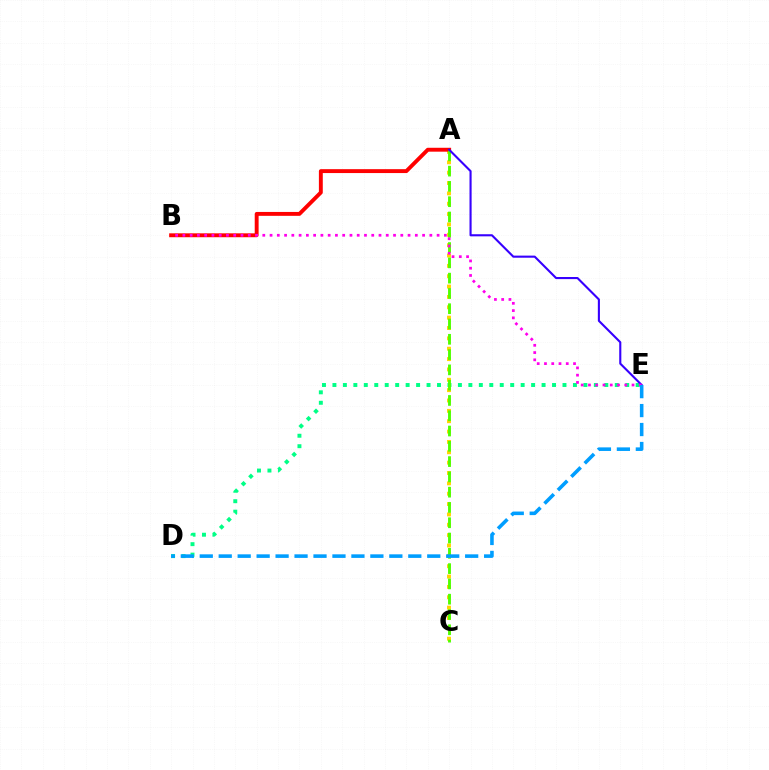{('A', 'C'): [{'color': '#ffd500', 'line_style': 'dotted', 'thickness': 2.81}, {'color': '#4fff00', 'line_style': 'dashed', 'thickness': 2.08}], ('D', 'E'): [{'color': '#00ff86', 'line_style': 'dotted', 'thickness': 2.84}, {'color': '#009eff', 'line_style': 'dashed', 'thickness': 2.58}], ('A', 'B'): [{'color': '#ff0000', 'line_style': 'solid', 'thickness': 2.81}], ('A', 'E'): [{'color': '#3700ff', 'line_style': 'solid', 'thickness': 1.52}], ('B', 'E'): [{'color': '#ff00ed', 'line_style': 'dotted', 'thickness': 1.97}]}